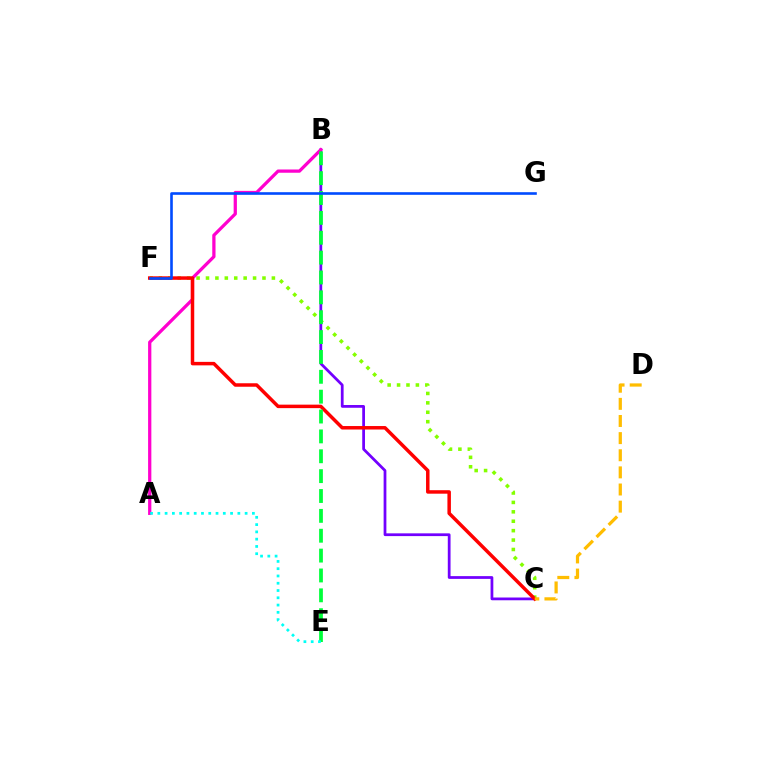{('B', 'C'): [{'color': '#7200ff', 'line_style': 'solid', 'thickness': 1.99}], ('C', 'F'): [{'color': '#84ff00', 'line_style': 'dotted', 'thickness': 2.56}, {'color': '#ff0000', 'line_style': 'solid', 'thickness': 2.51}], ('A', 'B'): [{'color': '#ff00cf', 'line_style': 'solid', 'thickness': 2.34}], ('B', 'E'): [{'color': '#00ff39', 'line_style': 'dashed', 'thickness': 2.7}], ('F', 'G'): [{'color': '#004bff', 'line_style': 'solid', 'thickness': 1.89}], ('A', 'E'): [{'color': '#00fff6', 'line_style': 'dotted', 'thickness': 1.98}], ('C', 'D'): [{'color': '#ffbd00', 'line_style': 'dashed', 'thickness': 2.33}]}